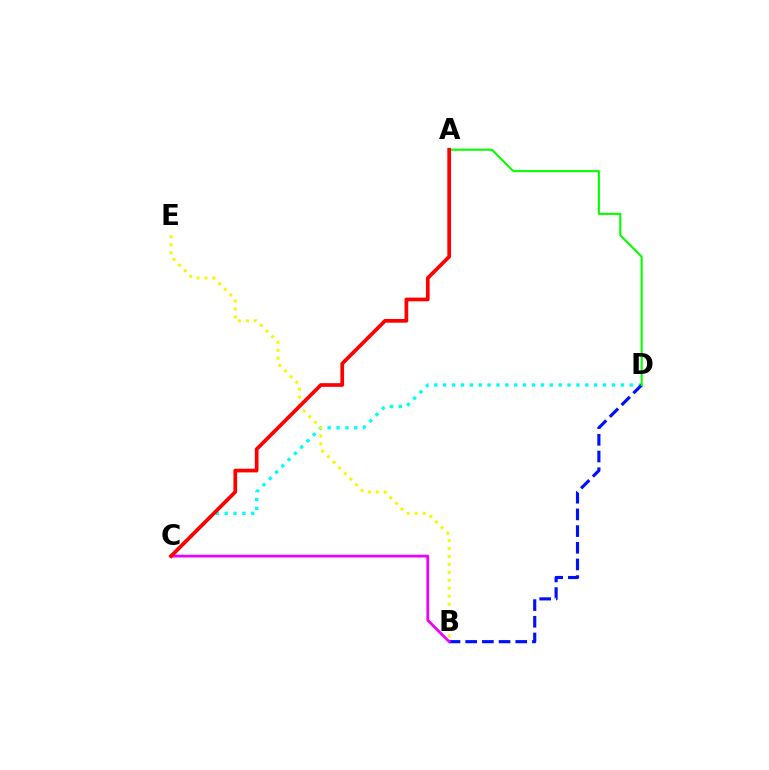{('C', 'D'): [{'color': '#00fff6', 'line_style': 'dotted', 'thickness': 2.41}], ('B', 'D'): [{'color': '#0010ff', 'line_style': 'dashed', 'thickness': 2.27}], ('A', 'D'): [{'color': '#08ff00', 'line_style': 'solid', 'thickness': 1.51}], ('B', 'E'): [{'color': '#fcf500', 'line_style': 'dotted', 'thickness': 2.16}], ('B', 'C'): [{'color': '#ee00ff', 'line_style': 'solid', 'thickness': 1.99}], ('A', 'C'): [{'color': '#ff0000', 'line_style': 'solid', 'thickness': 2.67}]}